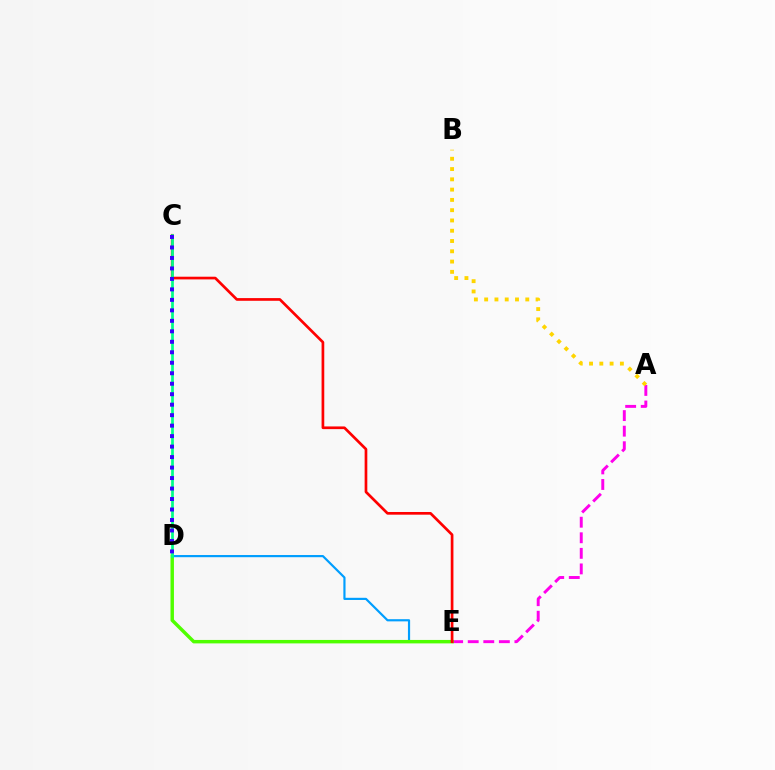{('D', 'E'): [{'color': '#009eff', 'line_style': 'solid', 'thickness': 1.57}, {'color': '#4fff00', 'line_style': 'solid', 'thickness': 2.48}], ('A', 'E'): [{'color': '#ff00ed', 'line_style': 'dashed', 'thickness': 2.11}], ('C', 'E'): [{'color': '#ff0000', 'line_style': 'solid', 'thickness': 1.94}], ('C', 'D'): [{'color': '#00ff86', 'line_style': 'solid', 'thickness': 1.95}, {'color': '#3700ff', 'line_style': 'dotted', 'thickness': 2.85}], ('A', 'B'): [{'color': '#ffd500', 'line_style': 'dotted', 'thickness': 2.79}]}